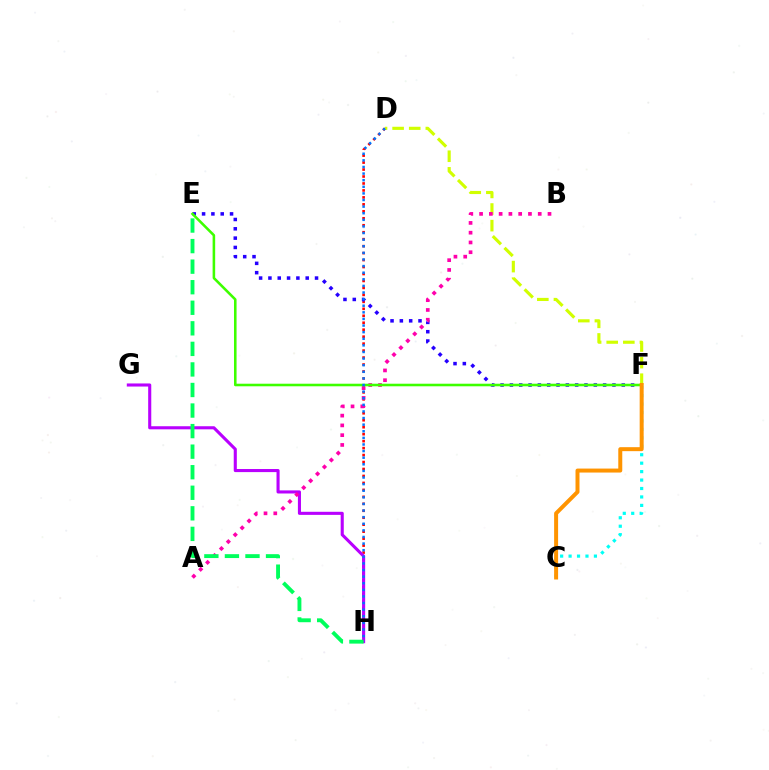{('D', 'H'): [{'color': '#ff0000', 'line_style': 'dotted', 'thickness': 1.89}, {'color': '#0074ff', 'line_style': 'dotted', 'thickness': 1.8}], ('G', 'H'): [{'color': '#b900ff', 'line_style': 'solid', 'thickness': 2.22}], ('D', 'F'): [{'color': '#d1ff00', 'line_style': 'dashed', 'thickness': 2.26}], ('E', 'F'): [{'color': '#2500ff', 'line_style': 'dotted', 'thickness': 2.53}, {'color': '#3dff00', 'line_style': 'solid', 'thickness': 1.85}], ('C', 'F'): [{'color': '#00fff6', 'line_style': 'dotted', 'thickness': 2.29}, {'color': '#ff9400', 'line_style': 'solid', 'thickness': 2.87}], ('A', 'B'): [{'color': '#ff00ac', 'line_style': 'dotted', 'thickness': 2.66}], ('E', 'H'): [{'color': '#00ff5c', 'line_style': 'dashed', 'thickness': 2.79}]}